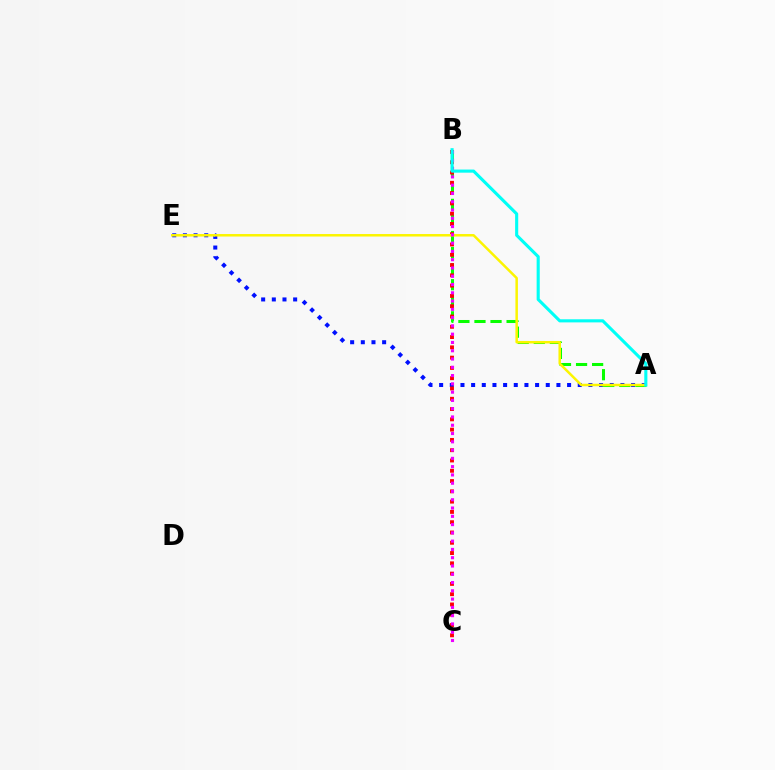{('A', 'E'): [{'color': '#0010ff', 'line_style': 'dotted', 'thickness': 2.9}, {'color': '#fcf500', 'line_style': 'solid', 'thickness': 1.8}], ('A', 'B'): [{'color': '#08ff00', 'line_style': 'dashed', 'thickness': 2.18}, {'color': '#00fff6', 'line_style': 'solid', 'thickness': 2.23}], ('B', 'C'): [{'color': '#ff0000', 'line_style': 'dotted', 'thickness': 2.79}, {'color': '#ee00ff', 'line_style': 'dotted', 'thickness': 2.25}]}